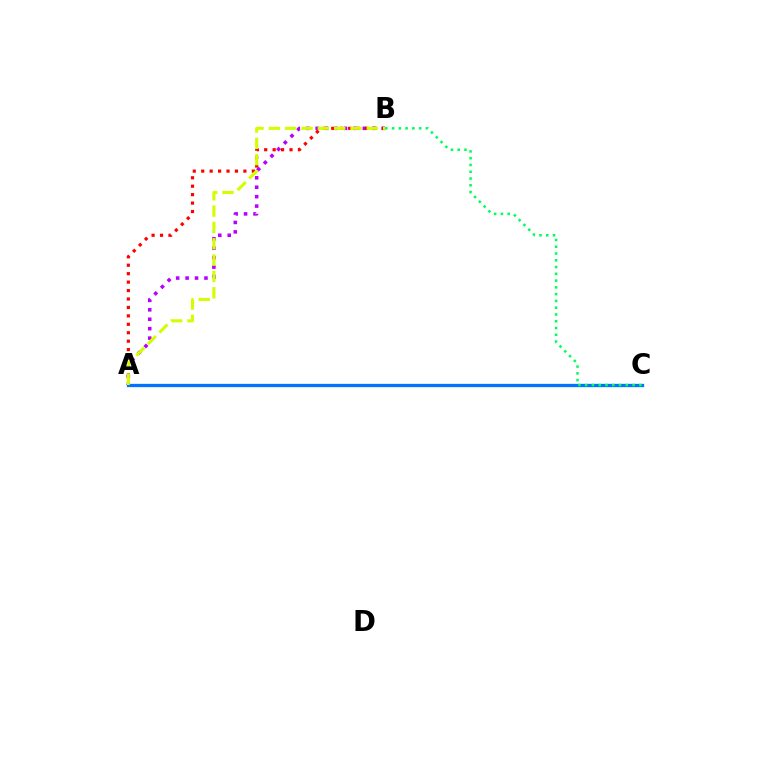{('A', 'B'): [{'color': '#b900ff', 'line_style': 'dotted', 'thickness': 2.56}, {'color': '#ff0000', 'line_style': 'dotted', 'thickness': 2.29}, {'color': '#d1ff00', 'line_style': 'dashed', 'thickness': 2.22}], ('A', 'C'): [{'color': '#0074ff', 'line_style': 'solid', 'thickness': 2.38}], ('B', 'C'): [{'color': '#00ff5c', 'line_style': 'dotted', 'thickness': 1.84}]}